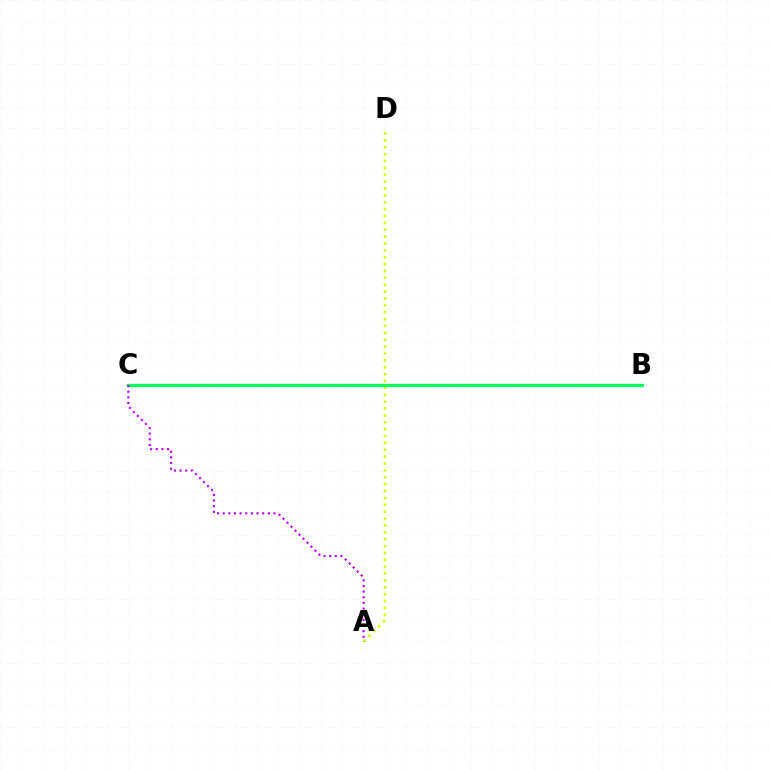{('B', 'C'): [{'color': '#0074ff', 'line_style': 'solid', 'thickness': 2.11}, {'color': '#ff0000', 'line_style': 'solid', 'thickness': 1.89}, {'color': '#00ff5c', 'line_style': 'solid', 'thickness': 2.34}], ('A', 'D'): [{'color': '#d1ff00', 'line_style': 'dotted', 'thickness': 1.87}], ('A', 'C'): [{'color': '#b900ff', 'line_style': 'dotted', 'thickness': 1.53}]}